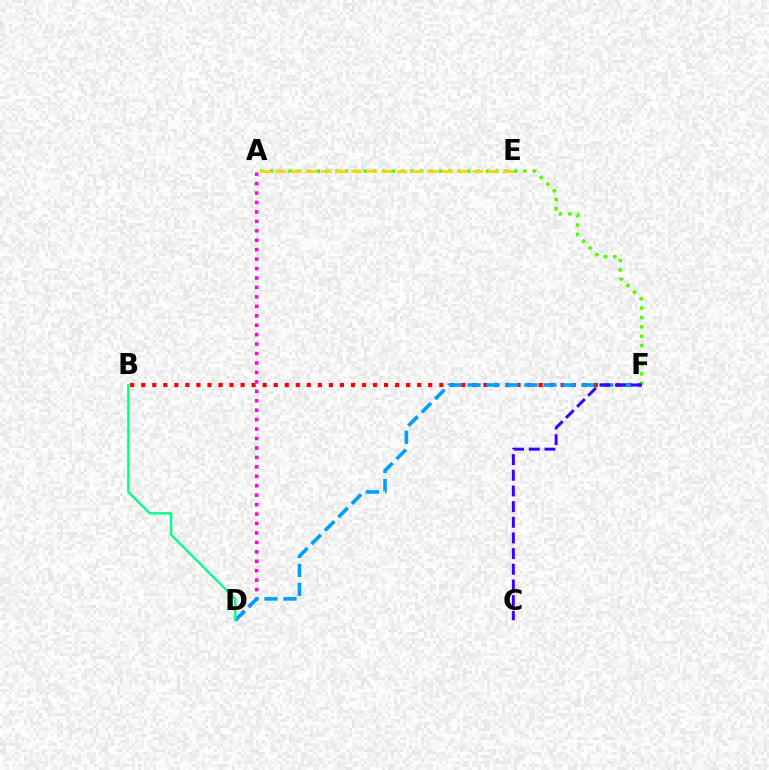{('A', 'F'): [{'color': '#4fff00', 'line_style': 'dotted', 'thickness': 2.55}], ('B', 'F'): [{'color': '#ff0000', 'line_style': 'dotted', 'thickness': 3.0}], ('A', 'E'): [{'color': '#ffd500', 'line_style': 'dashed', 'thickness': 2.06}], ('A', 'D'): [{'color': '#ff00ed', 'line_style': 'dotted', 'thickness': 2.57}], ('D', 'F'): [{'color': '#009eff', 'line_style': 'dashed', 'thickness': 2.58}], ('C', 'F'): [{'color': '#3700ff', 'line_style': 'dashed', 'thickness': 2.13}], ('B', 'D'): [{'color': '#00ff86', 'line_style': 'solid', 'thickness': 1.67}]}